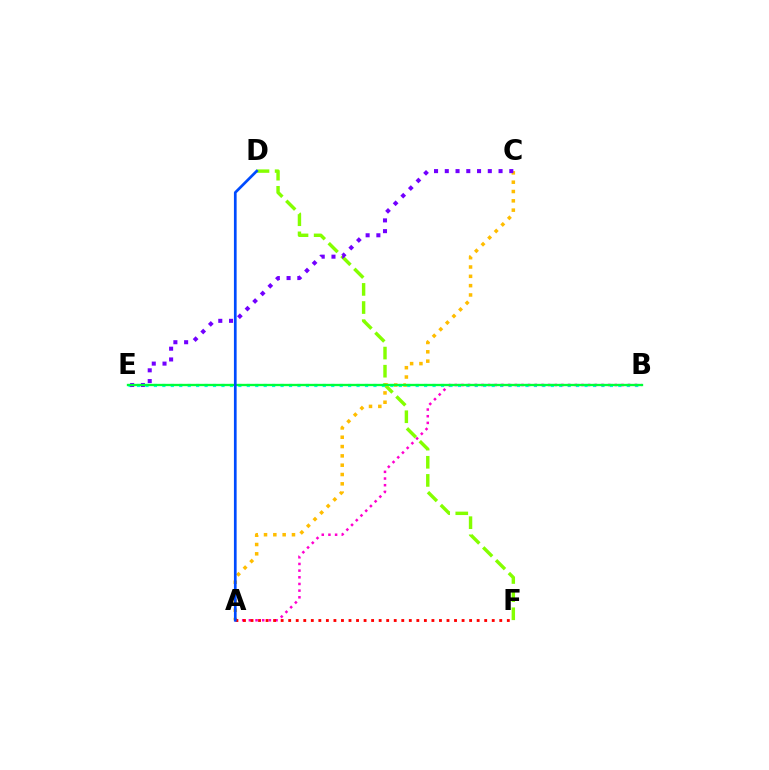{('D', 'F'): [{'color': '#84ff00', 'line_style': 'dashed', 'thickness': 2.46}], ('A', 'C'): [{'color': '#ffbd00', 'line_style': 'dotted', 'thickness': 2.53}], ('B', 'E'): [{'color': '#00fff6', 'line_style': 'dotted', 'thickness': 2.29}, {'color': '#00ff39', 'line_style': 'solid', 'thickness': 1.68}], ('A', 'B'): [{'color': '#ff00cf', 'line_style': 'dotted', 'thickness': 1.81}], ('C', 'E'): [{'color': '#7200ff', 'line_style': 'dotted', 'thickness': 2.92}], ('A', 'F'): [{'color': '#ff0000', 'line_style': 'dotted', 'thickness': 2.05}], ('A', 'D'): [{'color': '#004bff', 'line_style': 'solid', 'thickness': 1.94}]}